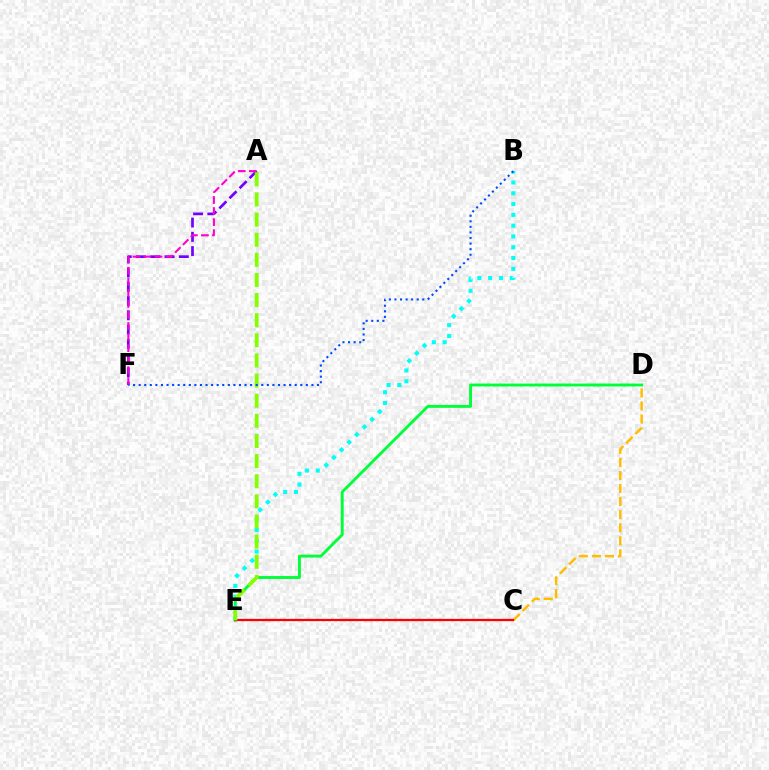{('C', 'D'): [{'color': '#ffbd00', 'line_style': 'dashed', 'thickness': 1.78}], ('A', 'F'): [{'color': '#7200ff', 'line_style': 'dashed', 'thickness': 1.94}, {'color': '#ff00cf', 'line_style': 'dashed', 'thickness': 1.5}], ('D', 'E'): [{'color': '#00ff39', 'line_style': 'solid', 'thickness': 2.08}], ('C', 'E'): [{'color': '#ff0000', 'line_style': 'solid', 'thickness': 1.63}], ('B', 'E'): [{'color': '#00fff6', 'line_style': 'dotted', 'thickness': 2.93}], ('A', 'E'): [{'color': '#84ff00', 'line_style': 'dashed', 'thickness': 2.73}], ('B', 'F'): [{'color': '#004bff', 'line_style': 'dotted', 'thickness': 1.51}]}